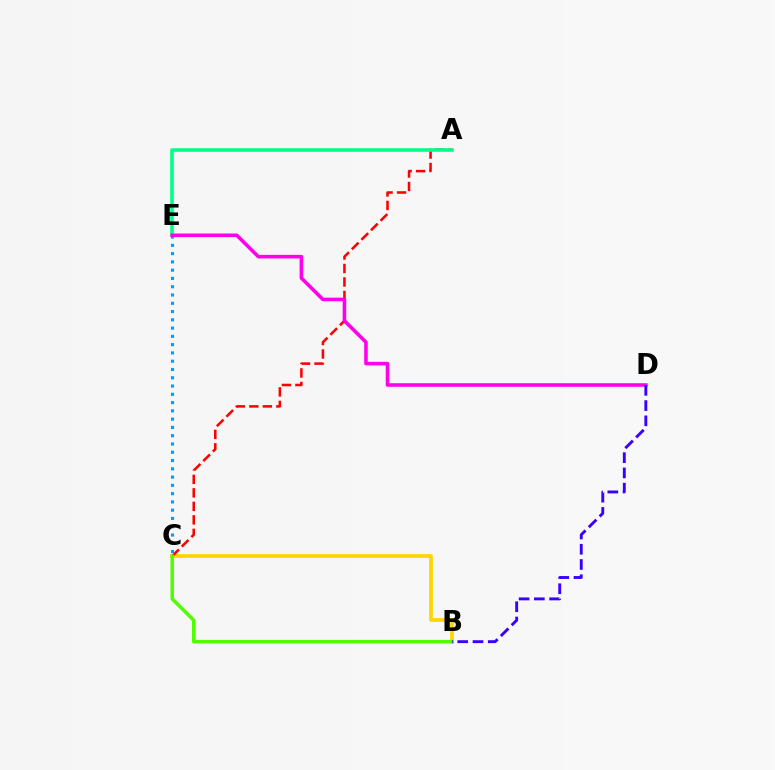{('B', 'C'): [{'color': '#ffd500', 'line_style': 'solid', 'thickness': 2.68}, {'color': '#4fff00', 'line_style': 'solid', 'thickness': 2.51}], ('A', 'C'): [{'color': '#ff0000', 'line_style': 'dashed', 'thickness': 1.83}], ('C', 'E'): [{'color': '#009eff', 'line_style': 'dotted', 'thickness': 2.25}], ('A', 'E'): [{'color': '#00ff86', 'line_style': 'solid', 'thickness': 2.58}], ('D', 'E'): [{'color': '#ff00ed', 'line_style': 'solid', 'thickness': 2.57}], ('B', 'D'): [{'color': '#3700ff', 'line_style': 'dashed', 'thickness': 2.07}]}